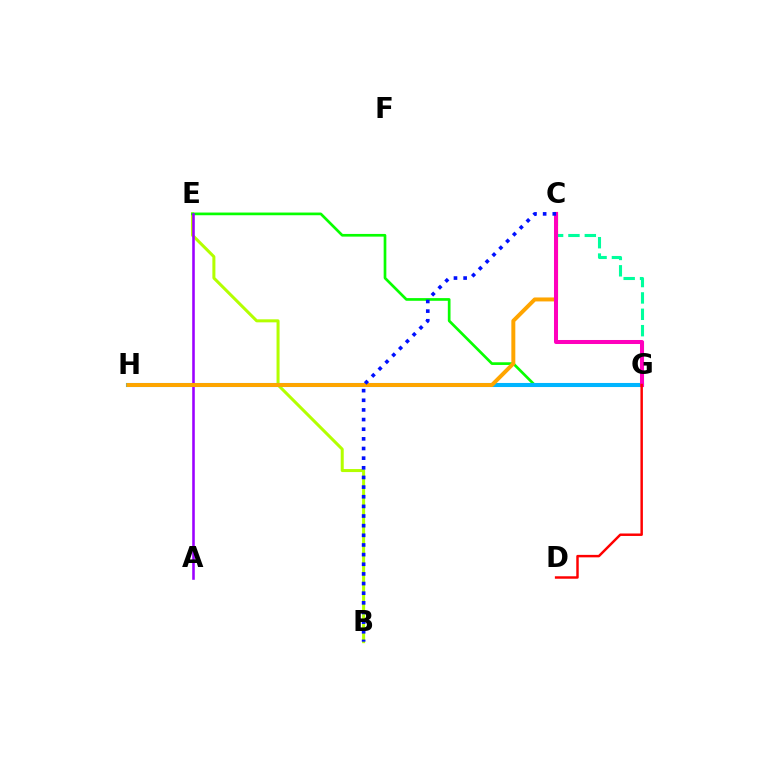{('B', 'E'): [{'color': '#b3ff00', 'line_style': 'solid', 'thickness': 2.18}], ('E', 'G'): [{'color': '#08ff00', 'line_style': 'solid', 'thickness': 1.94}], ('C', 'G'): [{'color': '#00ff9d', 'line_style': 'dashed', 'thickness': 2.22}, {'color': '#ff00bd', 'line_style': 'solid', 'thickness': 2.89}], ('G', 'H'): [{'color': '#00b5ff', 'line_style': 'solid', 'thickness': 2.94}], ('A', 'E'): [{'color': '#9b00ff', 'line_style': 'solid', 'thickness': 1.85}], ('C', 'H'): [{'color': '#ffa500', 'line_style': 'solid', 'thickness': 2.85}], ('D', 'G'): [{'color': '#ff0000', 'line_style': 'solid', 'thickness': 1.77}], ('B', 'C'): [{'color': '#0010ff', 'line_style': 'dotted', 'thickness': 2.62}]}